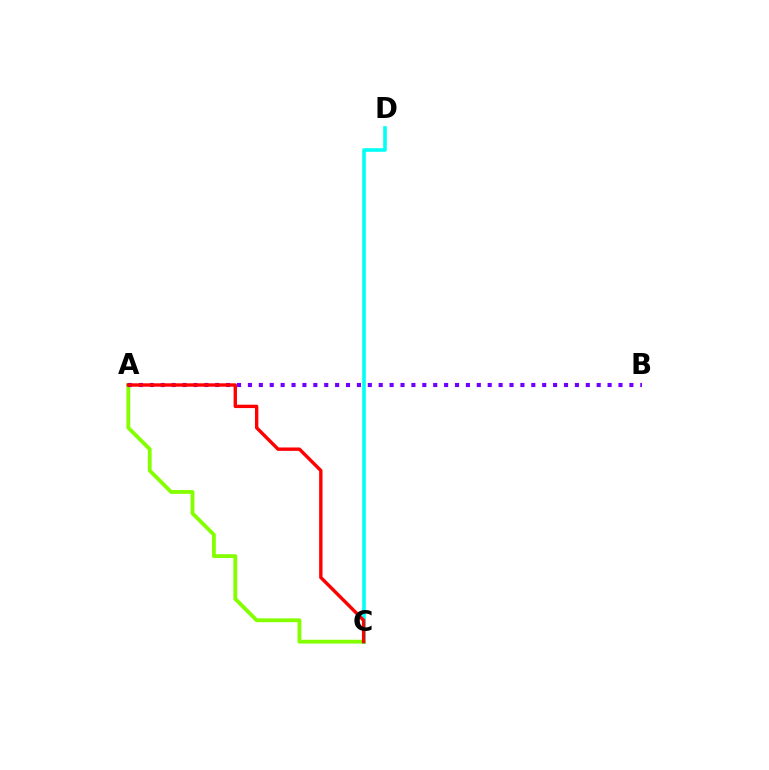{('C', 'D'): [{'color': '#00fff6', 'line_style': 'solid', 'thickness': 2.59}], ('A', 'C'): [{'color': '#84ff00', 'line_style': 'solid', 'thickness': 2.75}, {'color': '#ff0000', 'line_style': 'solid', 'thickness': 2.43}], ('A', 'B'): [{'color': '#7200ff', 'line_style': 'dotted', 'thickness': 2.96}]}